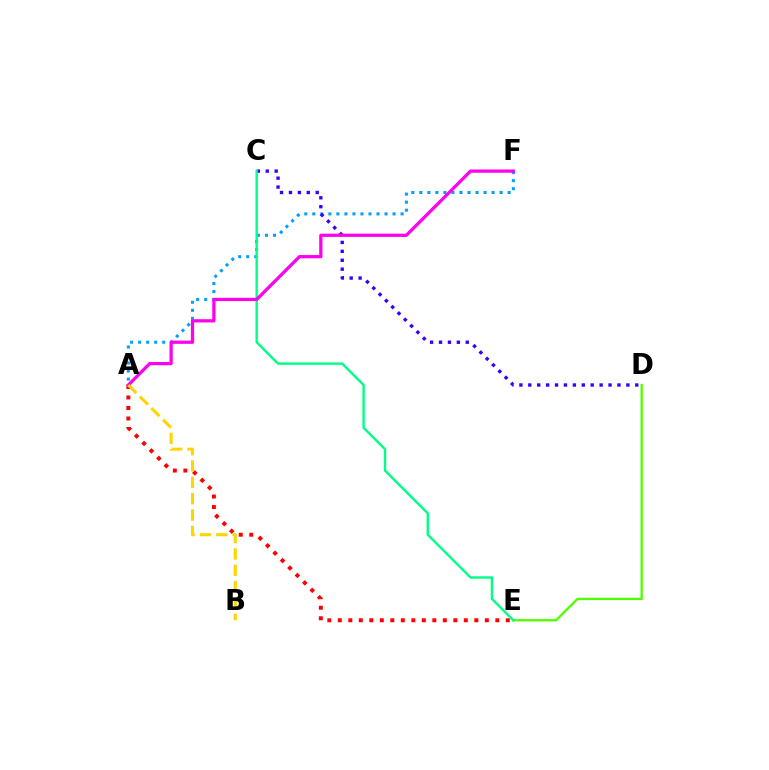{('A', 'E'): [{'color': '#ff0000', 'line_style': 'dotted', 'thickness': 2.85}], ('D', 'E'): [{'color': '#4fff00', 'line_style': 'solid', 'thickness': 1.67}], ('A', 'F'): [{'color': '#009eff', 'line_style': 'dotted', 'thickness': 2.18}, {'color': '#ff00ed', 'line_style': 'solid', 'thickness': 2.34}], ('C', 'D'): [{'color': '#3700ff', 'line_style': 'dotted', 'thickness': 2.42}], ('C', 'E'): [{'color': '#00ff86', 'line_style': 'solid', 'thickness': 1.73}], ('A', 'B'): [{'color': '#ffd500', 'line_style': 'dashed', 'thickness': 2.22}]}